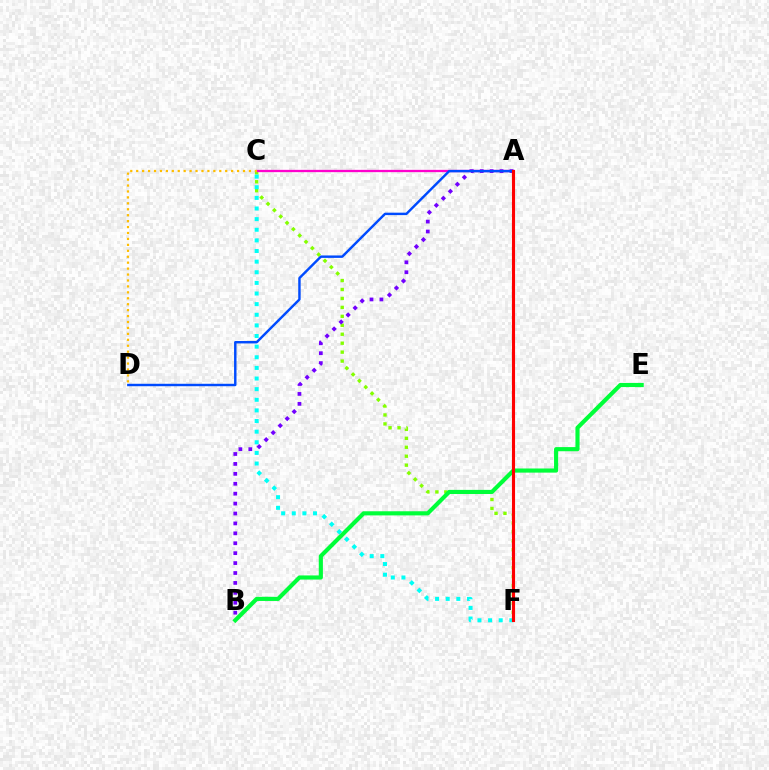{('C', 'F'): [{'color': '#84ff00', 'line_style': 'dotted', 'thickness': 2.43}, {'color': '#00fff6', 'line_style': 'dotted', 'thickness': 2.89}], ('A', 'B'): [{'color': '#7200ff', 'line_style': 'dotted', 'thickness': 2.69}], ('B', 'E'): [{'color': '#00ff39', 'line_style': 'solid', 'thickness': 2.98}], ('A', 'C'): [{'color': '#ff00cf', 'line_style': 'solid', 'thickness': 1.65}], ('A', 'D'): [{'color': '#004bff', 'line_style': 'solid', 'thickness': 1.75}], ('A', 'F'): [{'color': '#ff0000', 'line_style': 'solid', 'thickness': 2.24}], ('C', 'D'): [{'color': '#ffbd00', 'line_style': 'dotted', 'thickness': 1.61}]}